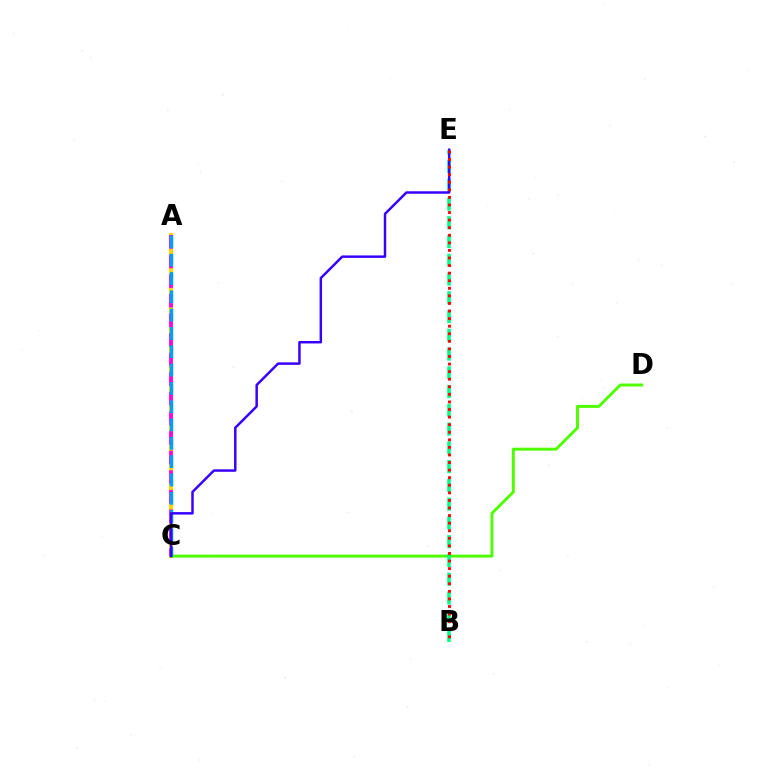{('A', 'C'): [{'color': '#ffd500', 'line_style': 'solid', 'thickness': 3.0}, {'color': '#ff00ed', 'line_style': 'dashed', 'thickness': 2.66}, {'color': '#009eff', 'line_style': 'dashed', 'thickness': 2.49}], ('C', 'D'): [{'color': '#4fff00', 'line_style': 'solid', 'thickness': 2.12}], ('B', 'E'): [{'color': '#00ff86', 'line_style': 'dashed', 'thickness': 2.55}, {'color': '#ff0000', 'line_style': 'dotted', 'thickness': 2.06}], ('C', 'E'): [{'color': '#3700ff', 'line_style': 'solid', 'thickness': 1.78}]}